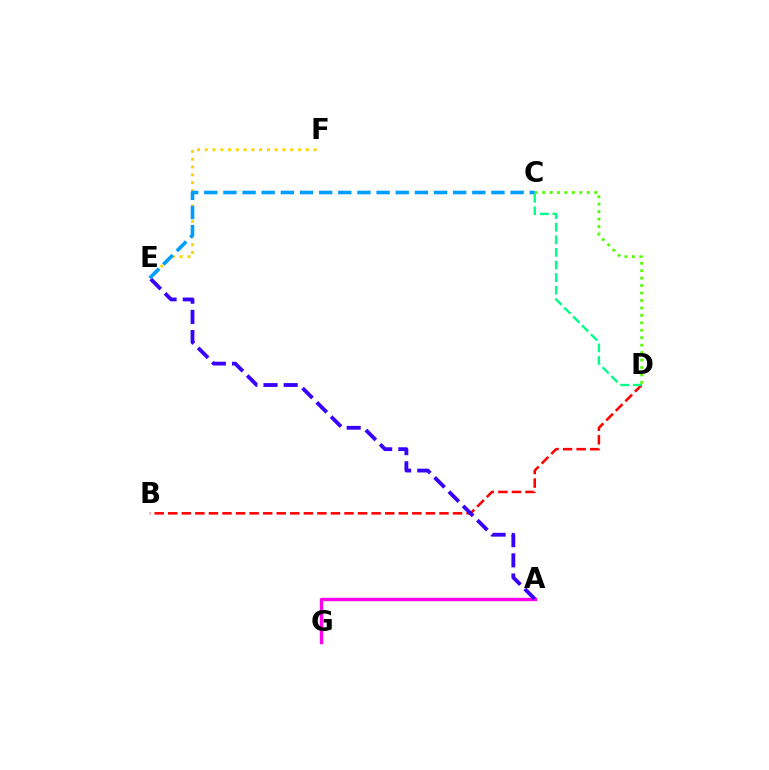{('A', 'G'): [{'color': '#ff00ed', 'line_style': 'solid', 'thickness': 2.43}], ('B', 'D'): [{'color': '#ff0000', 'line_style': 'dashed', 'thickness': 1.84}], ('E', 'F'): [{'color': '#ffd500', 'line_style': 'dotted', 'thickness': 2.11}], ('C', 'D'): [{'color': '#4fff00', 'line_style': 'dotted', 'thickness': 2.02}, {'color': '#00ff86', 'line_style': 'dashed', 'thickness': 1.71}], ('A', 'E'): [{'color': '#3700ff', 'line_style': 'dashed', 'thickness': 2.74}], ('C', 'E'): [{'color': '#009eff', 'line_style': 'dashed', 'thickness': 2.6}]}